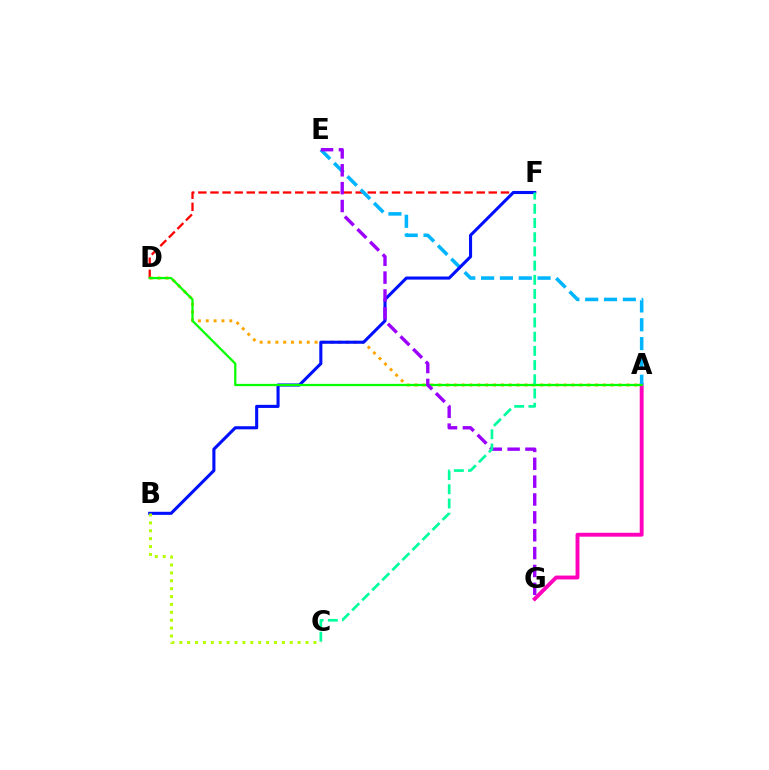{('D', 'F'): [{'color': '#ff0000', 'line_style': 'dashed', 'thickness': 1.64}], ('A', 'D'): [{'color': '#ffa500', 'line_style': 'dotted', 'thickness': 2.13}, {'color': '#08ff00', 'line_style': 'solid', 'thickness': 1.63}], ('A', 'G'): [{'color': '#ff00bd', 'line_style': 'solid', 'thickness': 2.79}], ('A', 'E'): [{'color': '#00b5ff', 'line_style': 'dashed', 'thickness': 2.56}], ('B', 'F'): [{'color': '#0010ff', 'line_style': 'solid', 'thickness': 2.23}], ('E', 'G'): [{'color': '#9b00ff', 'line_style': 'dashed', 'thickness': 2.43}], ('C', 'F'): [{'color': '#00ff9d', 'line_style': 'dashed', 'thickness': 1.93}], ('B', 'C'): [{'color': '#b3ff00', 'line_style': 'dotted', 'thickness': 2.14}]}